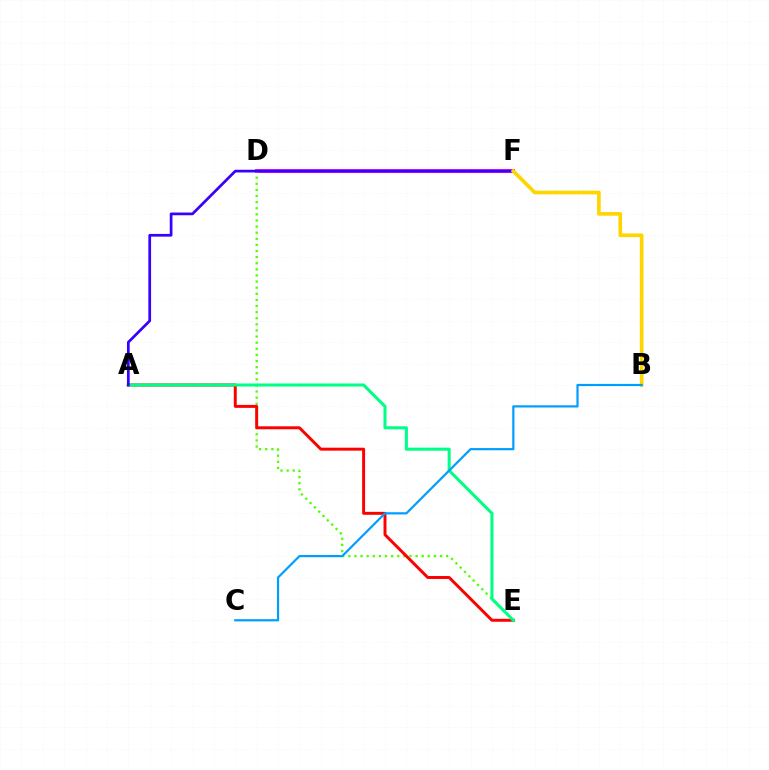{('D', 'F'): [{'color': '#ff00ed', 'line_style': 'solid', 'thickness': 2.77}], ('D', 'E'): [{'color': '#4fff00', 'line_style': 'dotted', 'thickness': 1.66}], ('A', 'E'): [{'color': '#ff0000', 'line_style': 'solid', 'thickness': 2.13}, {'color': '#00ff86', 'line_style': 'solid', 'thickness': 2.21}], ('A', 'F'): [{'color': '#3700ff', 'line_style': 'solid', 'thickness': 1.96}], ('B', 'F'): [{'color': '#ffd500', 'line_style': 'solid', 'thickness': 2.65}], ('B', 'C'): [{'color': '#009eff', 'line_style': 'solid', 'thickness': 1.59}]}